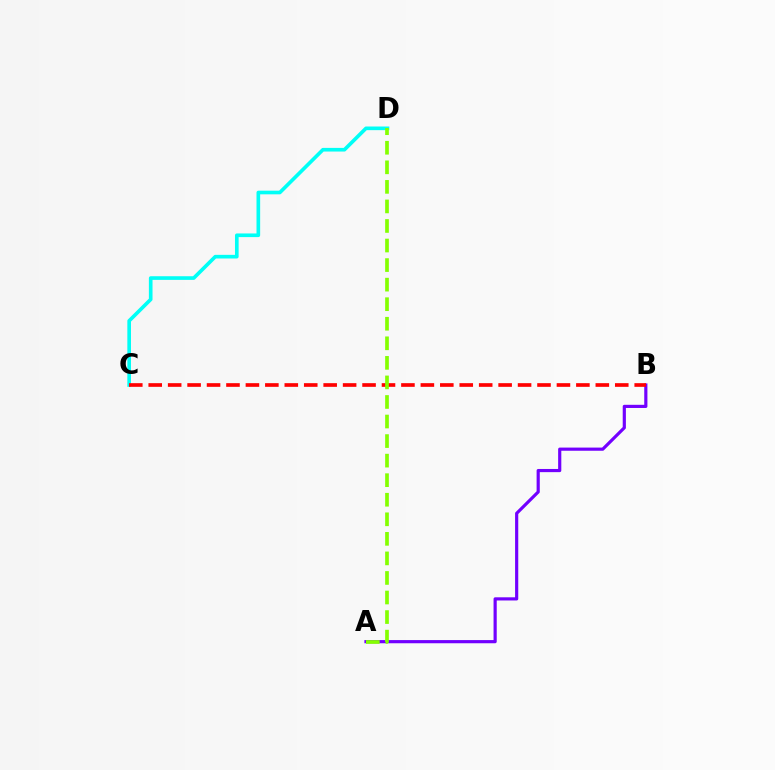{('A', 'B'): [{'color': '#7200ff', 'line_style': 'solid', 'thickness': 2.28}], ('C', 'D'): [{'color': '#00fff6', 'line_style': 'solid', 'thickness': 2.63}], ('B', 'C'): [{'color': '#ff0000', 'line_style': 'dashed', 'thickness': 2.64}], ('A', 'D'): [{'color': '#84ff00', 'line_style': 'dashed', 'thickness': 2.66}]}